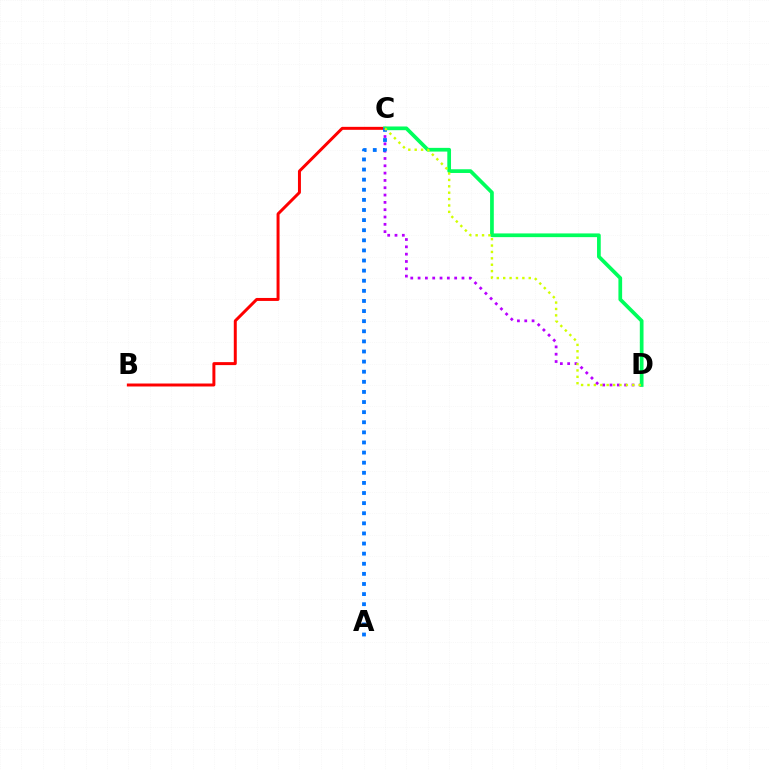{('B', 'C'): [{'color': '#ff0000', 'line_style': 'solid', 'thickness': 2.14}], ('C', 'D'): [{'color': '#b900ff', 'line_style': 'dotted', 'thickness': 1.99}, {'color': '#00ff5c', 'line_style': 'solid', 'thickness': 2.67}, {'color': '#d1ff00', 'line_style': 'dotted', 'thickness': 1.74}], ('A', 'C'): [{'color': '#0074ff', 'line_style': 'dotted', 'thickness': 2.75}]}